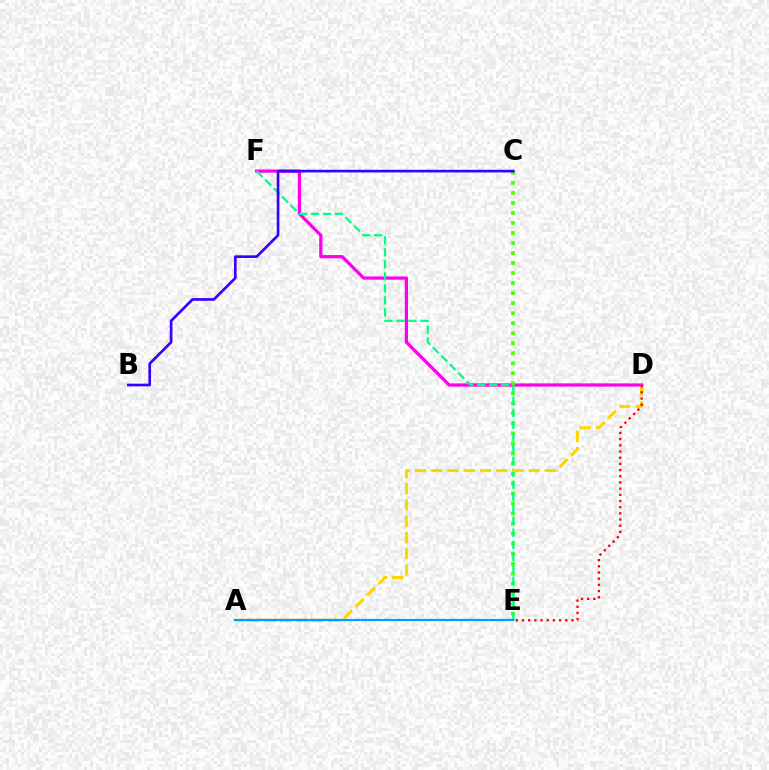{('D', 'F'): [{'color': '#ff00ed', 'line_style': 'solid', 'thickness': 2.33}], ('C', 'E'): [{'color': '#4fff00', 'line_style': 'dotted', 'thickness': 2.72}], ('E', 'F'): [{'color': '#00ff86', 'line_style': 'dashed', 'thickness': 1.63}], ('B', 'C'): [{'color': '#3700ff', 'line_style': 'solid', 'thickness': 1.92}], ('A', 'D'): [{'color': '#ffd500', 'line_style': 'dashed', 'thickness': 2.2}], ('D', 'E'): [{'color': '#ff0000', 'line_style': 'dotted', 'thickness': 1.68}], ('A', 'E'): [{'color': '#009eff', 'line_style': 'solid', 'thickness': 1.59}]}